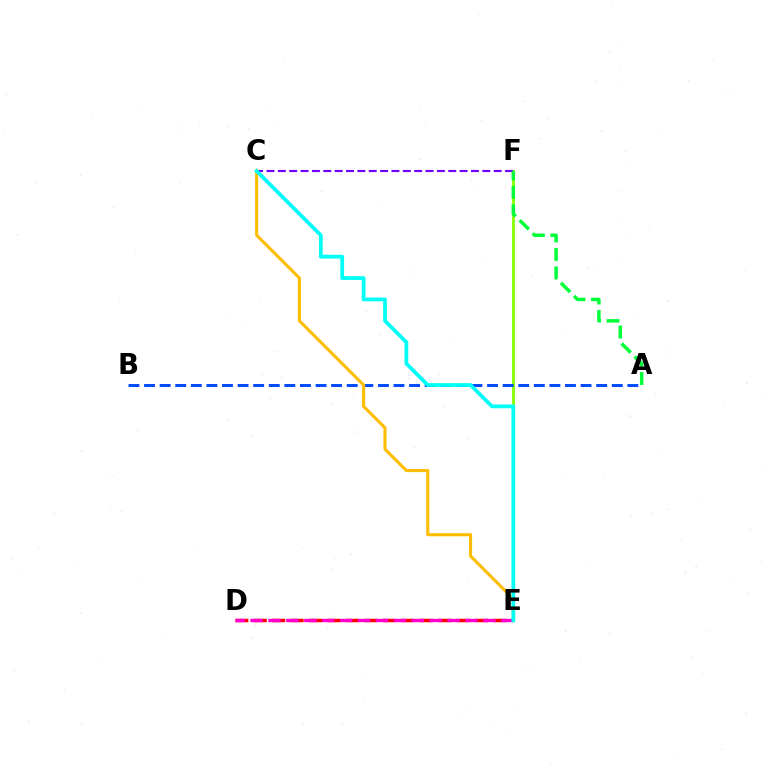{('E', 'F'): [{'color': '#84ff00', 'line_style': 'solid', 'thickness': 2.01}], ('D', 'E'): [{'color': '#ff0000', 'line_style': 'dashed', 'thickness': 2.5}, {'color': '#ff00cf', 'line_style': 'dashed', 'thickness': 2.43}], ('A', 'B'): [{'color': '#004bff', 'line_style': 'dashed', 'thickness': 2.12}], ('C', 'F'): [{'color': '#7200ff', 'line_style': 'dashed', 'thickness': 1.54}], ('C', 'E'): [{'color': '#ffbd00', 'line_style': 'solid', 'thickness': 2.23}, {'color': '#00fff6', 'line_style': 'solid', 'thickness': 2.71}], ('A', 'F'): [{'color': '#00ff39', 'line_style': 'dashed', 'thickness': 2.51}]}